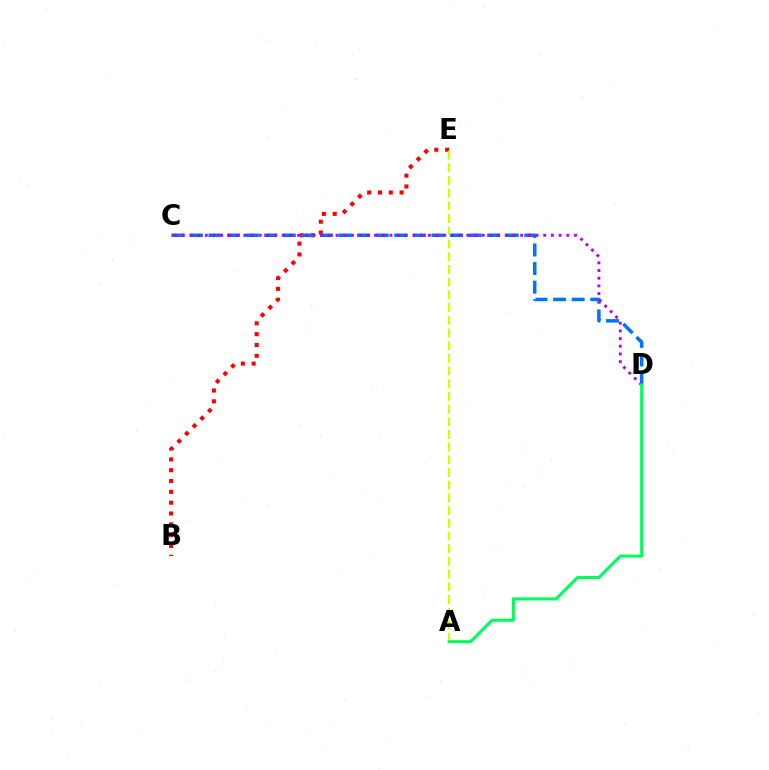{('B', 'E'): [{'color': '#ff0000', 'line_style': 'dotted', 'thickness': 2.94}], ('C', 'D'): [{'color': '#0074ff', 'line_style': 'dashed', 'thickness': 2.52}, {'color': '#b900ff', 'line_style': 'dotted', 'thickness': 2.09}], ('A', 'E'): [{'color': '#d1ff00', 'line_style': 'dashed', 'thickness': 1.72}], ('A', 'D'): [{'color': '#00ff5c', 'line_style': 'solid', 'thickness': 2.21}]}